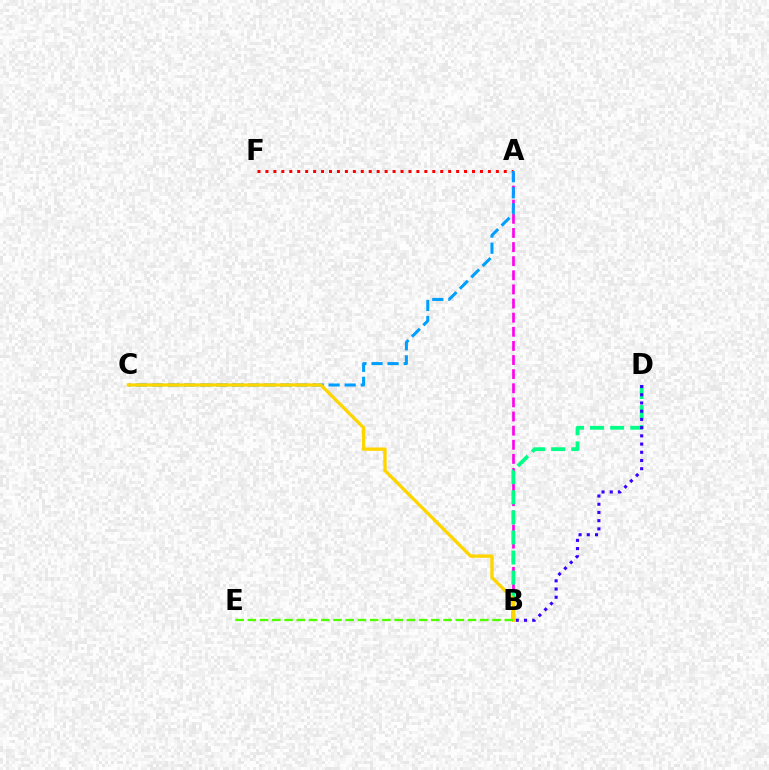{('A', 'F'): [{'color': '#ff0000', 'line_style': 'dotted', 'thickness': 2.16}], ('A', 'B'): [{'color': '#ff00ed', 'line_style': 'dashed', 'thickness': 1.92}], ('B', 'D'): [{'color': '#00ff86', 'line_style': 'dashed', 'thickness': 2.73}, {'color': '#3700ff', 'line_style': 'dotted', 'thickness': 2.23}], ('A', 'C'): [{'color': '#009eff', 'line_style': 'dashed', 'thickness': 2.18}], ('B', 'C'): [{'color': '#ffd500', 'line_style': 'solid', 'thickness': 2.41}], ('B', 'E'): [{'color': '#4fff00', 'line_style': 'dashed', 'thickness': 1.66}]}